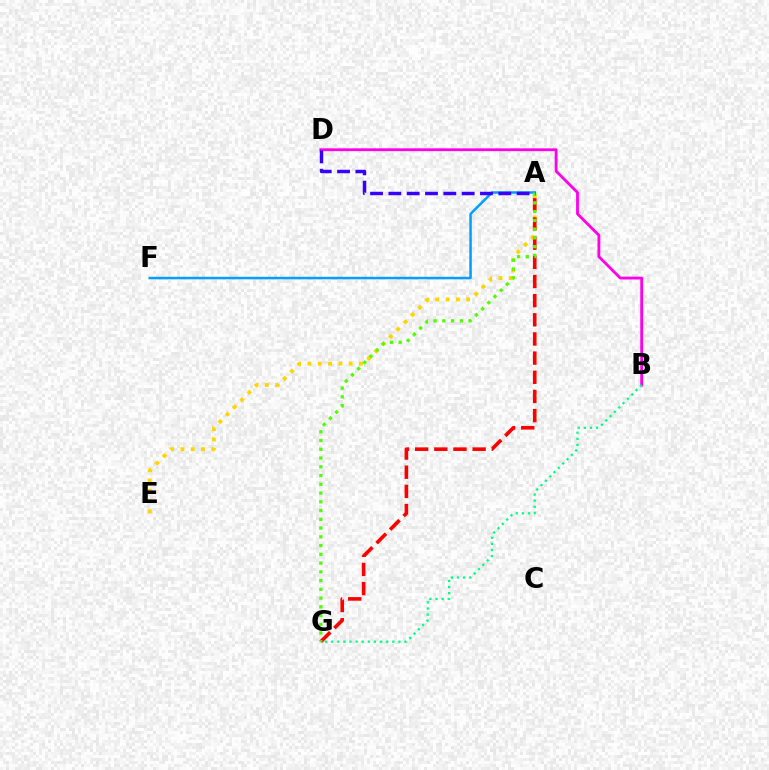{('A', 'E'): [{'color': '#ffd500', 'line_style': 'dotted', 'thickness': 2.8}], ('A', 'G'): [{'color': '#ff0000', 'line_style': 'dashed', 'thickness': 2.6}, {'color': '#4fff00', 'line_style': 'dotted', 'thickness': 2.38}], ('A', 'F'): [{'color': '#009eff', 'line_style': 'solid', 'thickness': 1.79}], ('B', 'D'): [{'color': '#ff00ed', 'line_style': 'solid', 'thickness': 2.03}], ('A', 'D'): [{'color': '#3700ff', 'line_style': 'dashed', 'thickness': 2.49}], ('B', 'G'): [{'color': '#00ff86', 'line_style': 'dotted', 'thickness': 1.66}]}